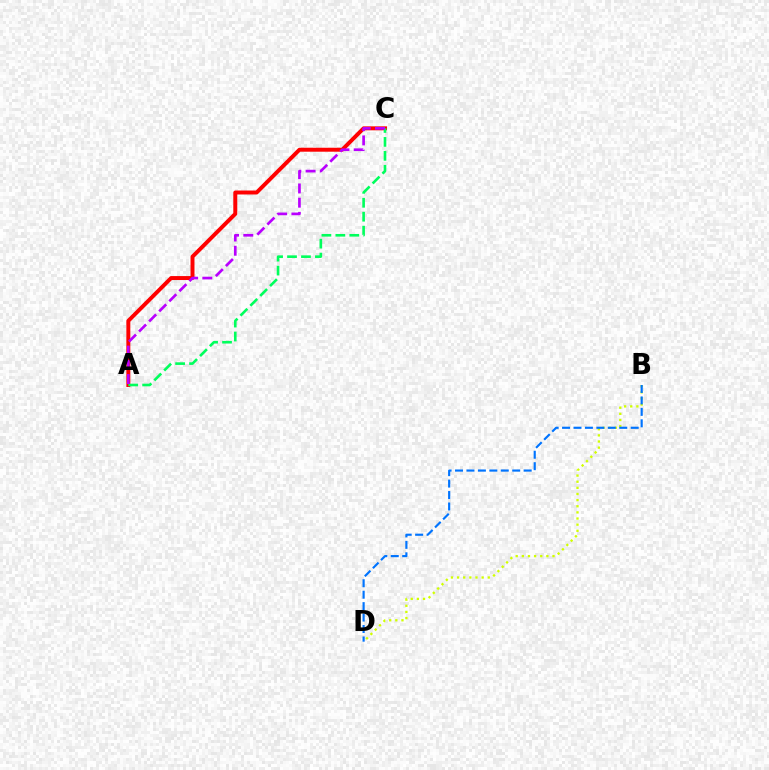{('B', 'D'): [{'color': '#d1ff00', 'line_style': 'dotted', 'thickness': 1.67}, {'color': '#0074ff', 'line_style': 'dashed', 'thickness': 1.55}], ('A', 'C'): [{'color': '#ff0000', 'line_style': 'solid', 'thickness': 2.85}, {'color': '#00ff5c', 'line_style': 'dashed', 'thickness': 1.89}, {'color': '#b900ff', 'line_style': 'dashed', 'thickness': 1.93}]}